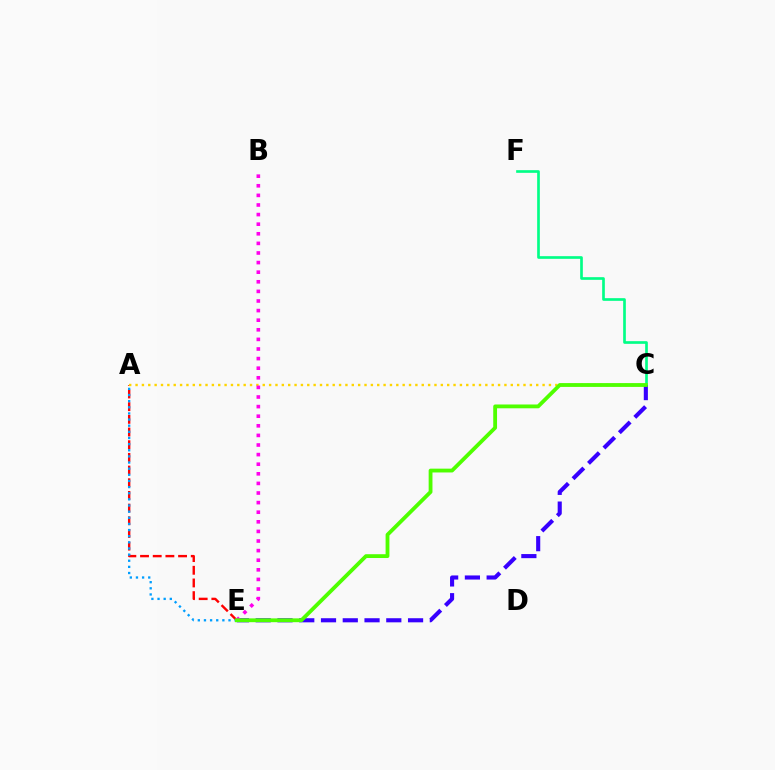{('A', 'E'): [{'color': '#ff0000', 'line_style': 'dashed', 'thickness': 1.72}, {'color': '#009eff', 'line_style': 'dotted', 'thickness': 1.67}], ('A', 'C'): [{'color': '#ffd500', 'line_style': 'dotted', 'thickness': 1.73}], ('C', 'F'): [{'color': '#00ff86', 'line_style': 'solid', 'thickness': 1.92}], ('C', 'E'): [{'color': '#3700ff', 'line_style': 'dashed', 'thickness': 2.96}, {'color': '#4fff00', 'line_style': 'solid', 'thickness': 2.74}], ('B', 'E'): [{'color': '#ff00ed', 'line_style': 'dotted', 'thickness': 2.61}]}